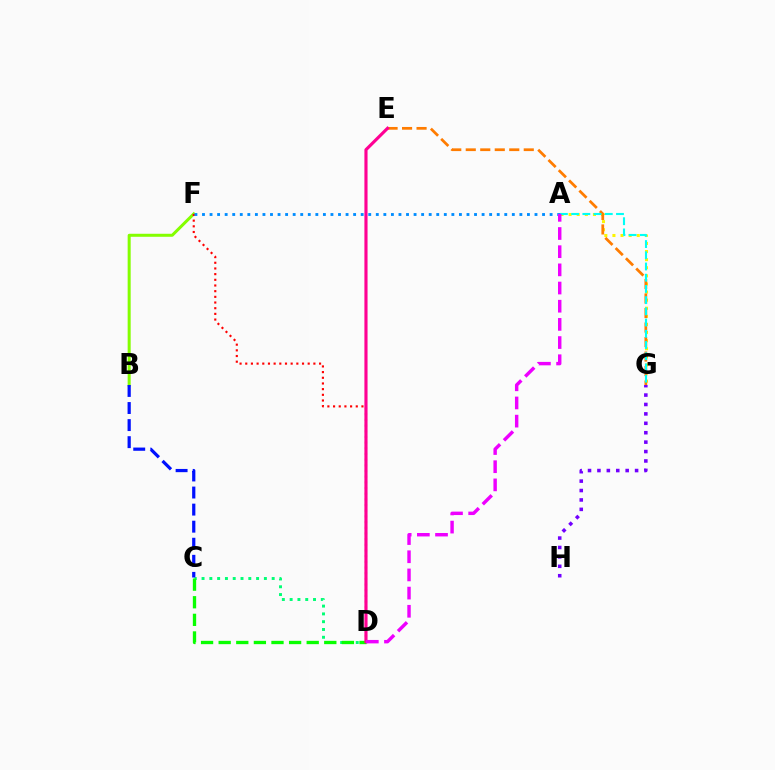{('C', 'D'): [{'color': '#00ff74', 'line_style': 'dotted', 'thickness': 2.12}, {'color': '#08ff00', 'line_style': 'dashed', 'thickness': 2.39}], ('B', 'F'): [{'color': '#84ff00', 'line_style': 'solid', 'thickness': 2.17}], ('B', 'C'): [{'color': '#0010ff', 'line_style': 'dashed', 'thickness': 2.32}], ('D', 'F'): [{'color': '#ff0000', 'line_style': 'dotted', 'thickness': 1.54}], ('A', 'G'): [{'color': '#fcf500', 'line_style': 'dotted', 'thickness': 2.2}, {'color': '#00fff6', 'line_style': 'dashed', 'thickness': 1.52}], ('E', 'G'): [{'color': '#ff7c00', 'line_style': 'dashed', 'thickness': 1.97}], ('D', 'E'): [{'color': '#ff0094', 'line_style': 'solid', 'thickness': 2.26}], ('A', 'F'): [{'color': '#008cff', 'line_style': 'dotted', 'thickness': 2.05}], ('G', 'H'): [{'color': '#7200ff', 'line_style': 'dotted', 'thickness': 2.56}], ('A', 'D'): [{'color': '#ee00ff', 'line_style': 'dashed', 'thickness': 2.47}]}